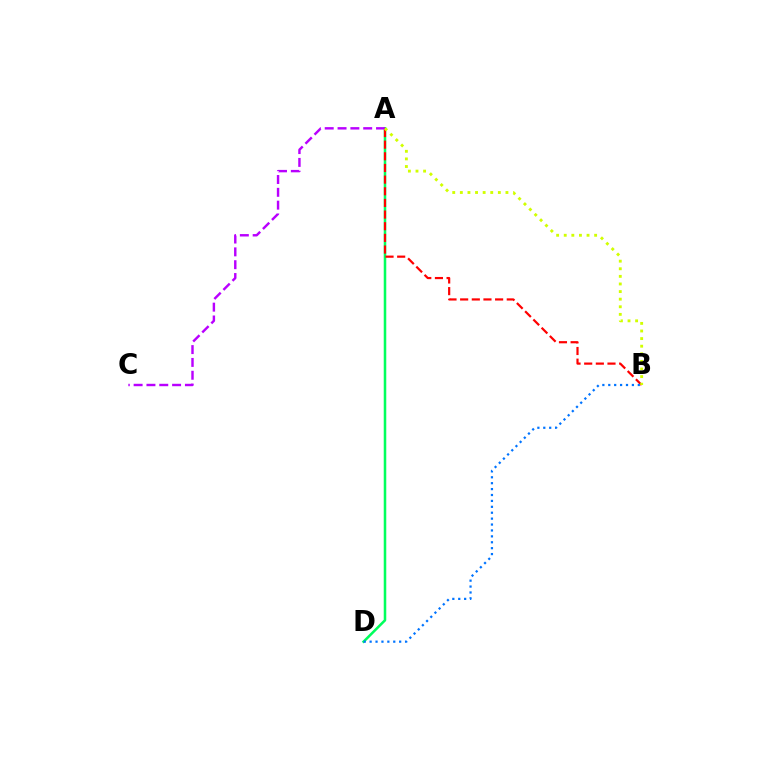{('A', 'D'): [{'color': '#00ff5c', 'line_style': 'solid', 'thickness': 1.83}], ('A', 'C'): [{'color': '#b900ff', 'line_style': 'dashed', 'thickness': 1.74}], ('A', 'B'): [{'color': '#ff0000', 'line_style': 'dashed', 'thickness': 1.58}, {'color': '#d1ff00', 'line_style': 'dotted', 'thickness': 2.07}], ('B', 'D'): [{'color': '#0074ff', 'line_style': 'dotted', 'thickness': 1.6}]}